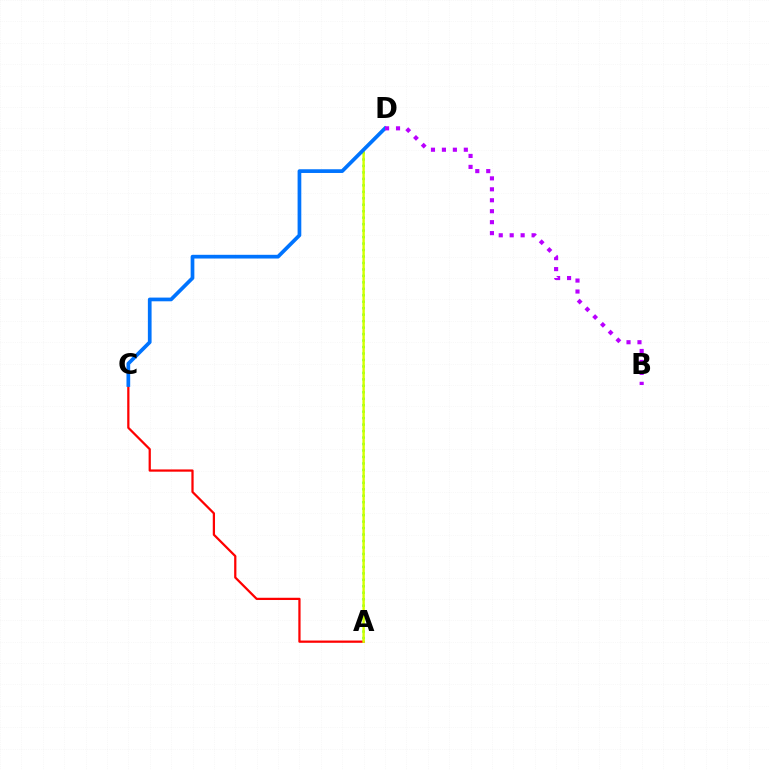{('A', 'D'): [{'color': '#00ff5c', 'line_style': 'dotted', 'thickness': 1.76}, {'color': '#d1ff00', 'line_style': 'solid', 'thickness': 1.73}], ('A', 'C'): [{'color': '#ff0000', 'line_style': 'solid', 'thickness': 1.62}], ('C', 'D'): [{'color': '#0074ff', 'line_style': 'solid', 'thickness': 2.67}], ('B', 'D'): [{'color': '#b900ff', 'line_style': 'dotted', 'thickness': 2.98}]}